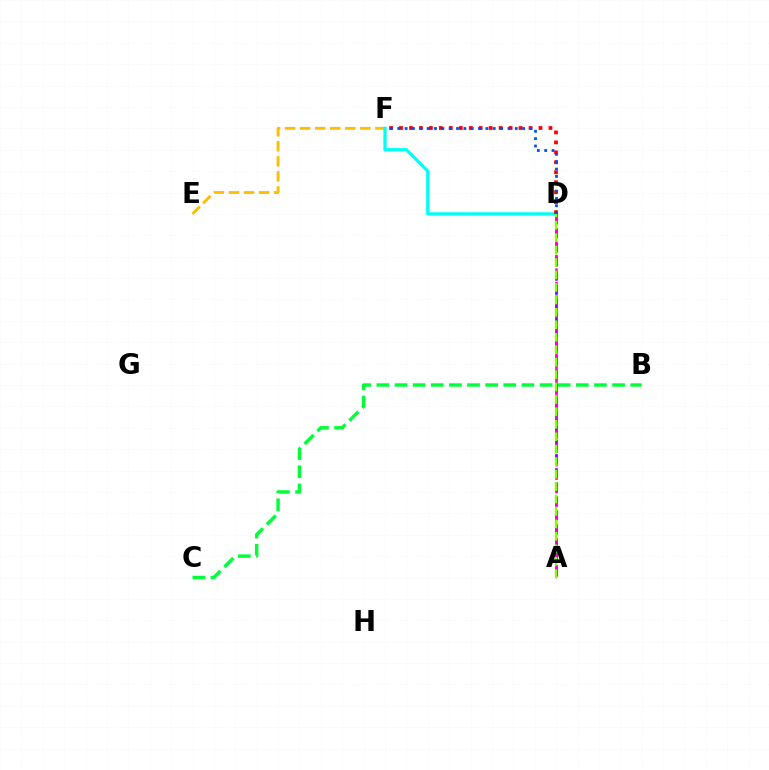{('E', 'F'): [{'color': '#ffbd00', 'line_style': 'dashed', 'thickness': 2.04}], ('D', 'F'): [{'color': '#00fff6', 'line_style': 'solid', 'thickness': 2.35}, {'color': '#ff0000', 'line_style': 'dotted', 'thickness': 2.71}, {'color': '#004bff', 'line_style': 'dotted', 'thickness': 2.0}], ('B', 'C'): [{'color': '#00ff39', 'line_style': 'dashed', 'thickness': 2.46}], ('A', 'D'): [{'color': '#7200ff', 'line_style': 'dashed', 'thickness': 1.91}, {'color': '#ff00cf', 'line_style': 'dashed', 'thickness': 1.83}, {'color': '#84ff00', 'line_style': 'dashed', 'thickness': 1.69}]}